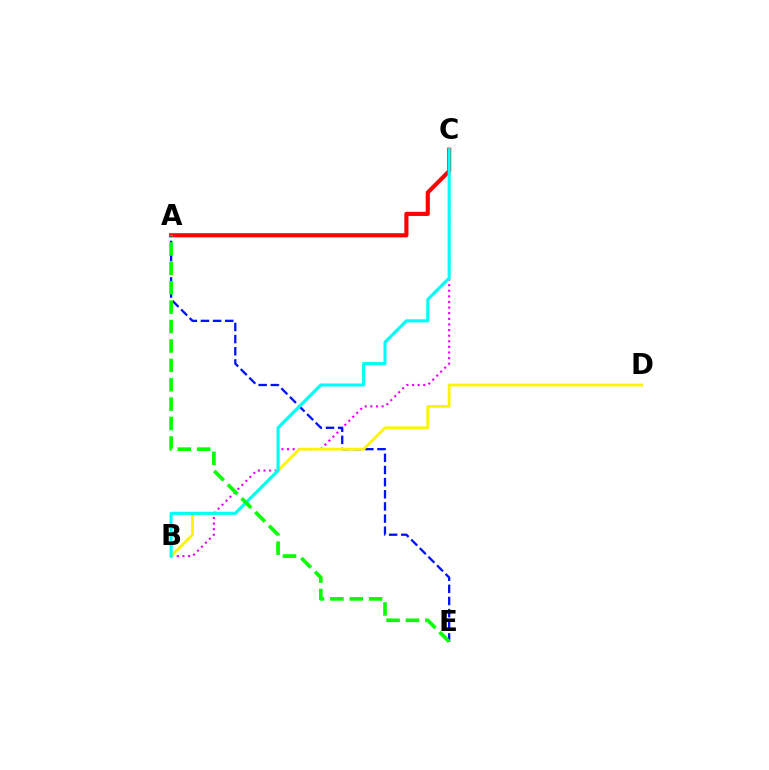{('B', 'C'): [{'color': '#ee00ff', 'line_style': 'dotted', 'thickness': 1.53}, {'color': '#00fff6', 'line_style': 'solid', 'thickness': 2.22}], ('A', 'C'): [{'color': '#ff0000', 'line_style': 'solid', 'thickness': 2.98}], ('A', 'E'): [{'color': '#0010ff', 'line_style': 'dashed', 'thickness': 1.65}, {'color': '#08ff00', 'line_style': 'dashed', 'thickness': 2.64}], ('B', 'D'): [{'color': '#fcf500', 'line_style': 'solid', 'thickness': 2.01}]}